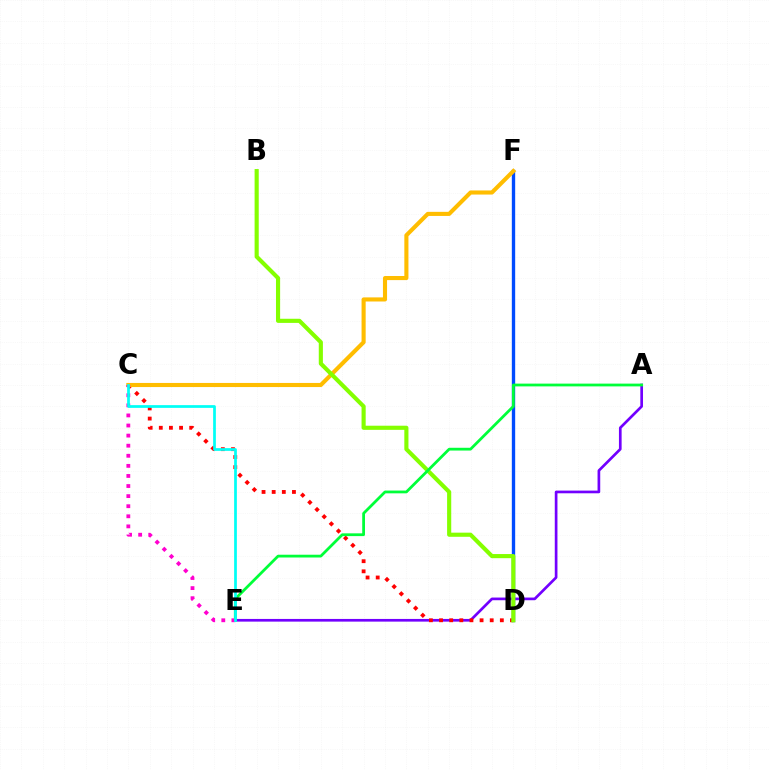{('A', 'E'): [{'color': '#7200ff', 'line_style': 'solid', 'thickness': 1.93}, {'color': '#00ff39', 'line_style': 'solid', 'thickness': 2.0}], ('C', 'D'): [{'color': '#ff0000', 'line_style': 'dotted', 'thickness': 2.75}], ('D', 'F'): [{'color': '#004bff', 'line_style': 'solid', 'thickness': 2.41}], ('C', 'F'): [{'color': '#ffbd00', 'line_style': 'solid', 'thickness': 2.95}], ('B', 'D'): [{'color': '#84ff00', 'line_style': 'solid', 'thickness': 2.97}], ('C', 'E'): [{'color': '#ff00cf', 'line_style': 'dotted', 'thickness': 2.74}, {'color': '#00fff6', 'line_style': 'solid', 'thickness': 1.97}]}